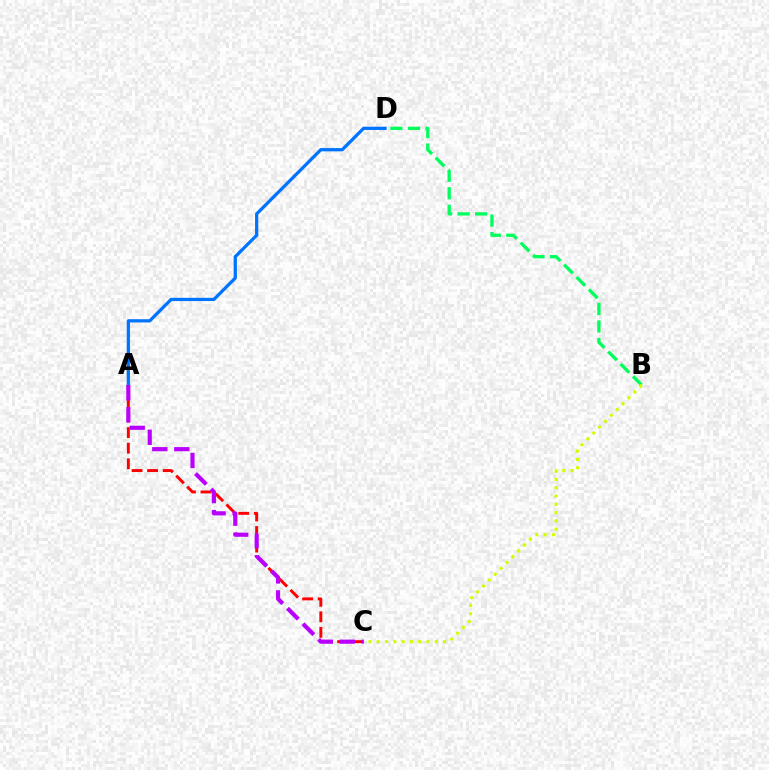{('A', 'C'): [{'color': '#ff0000', 'line_style': 'dashed', 'thickness': 2.11}, {'color': '#b900ff', 'line_style': 'dashed', 'thickness': 2.99}], ('B', 'D'): [{'color': '#00ff5c', 'line_style': 'dashed', 'thickness': 2.38}], ('A', 'D'): [{'color': '#0074ff', 'line_style': 'solid', 'thickness': 2.34}], ('B', 'C'): [{'color': '#d1ff00', 'line_style': 'dotted', 'thickness': 2.25}]}